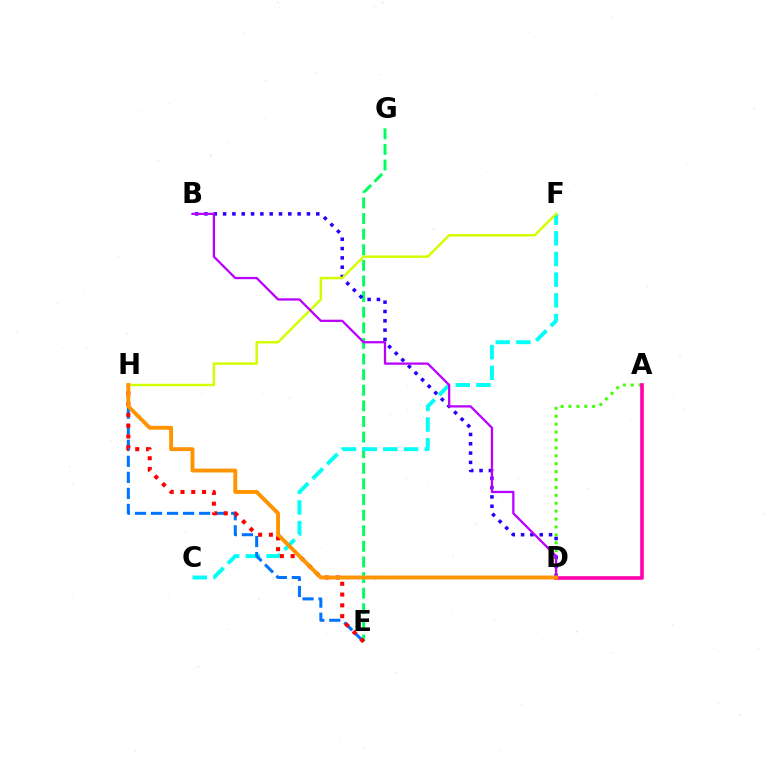{('E', 'G'): [{'color': '#00ff5c', 'line_style': 'dashed', 'thickness': 2.12}], ('A', 'D'): [{'color': '#3dff00', 'line_style': 'dotted', 'thickness': 2.15}, {'color': '#ff00ac', 'line_style': 'solid', 'thickness': 2.6}], ('B', 'D'): [{'color': '#2500ff', 'line_style': 'dotted', 'thickness': 2.53}, {'color': '#b900ff', 'line_style': 'solid', 'thickness': 1.63}], ('C', 'F'): [{'color': '#00fff6', 'line_style': 'dashed', 'thickness': 2.81}], ('E', 'H'): [{'color': '#0074ff', 'line_style': 'dashed', 'thickness': 2.18}, {'color': '#ff0000', 'line_style': 'dotted', 'thickness': 2.93}], ('F', 'H'): [{'color': '#d1ff00', 'line_style': 'solid', 'thickness': 1.78}], ('D', 'H'): [{'color': '#ff9400', 'line_style': 'solid', 'thickness': 2.8}]}